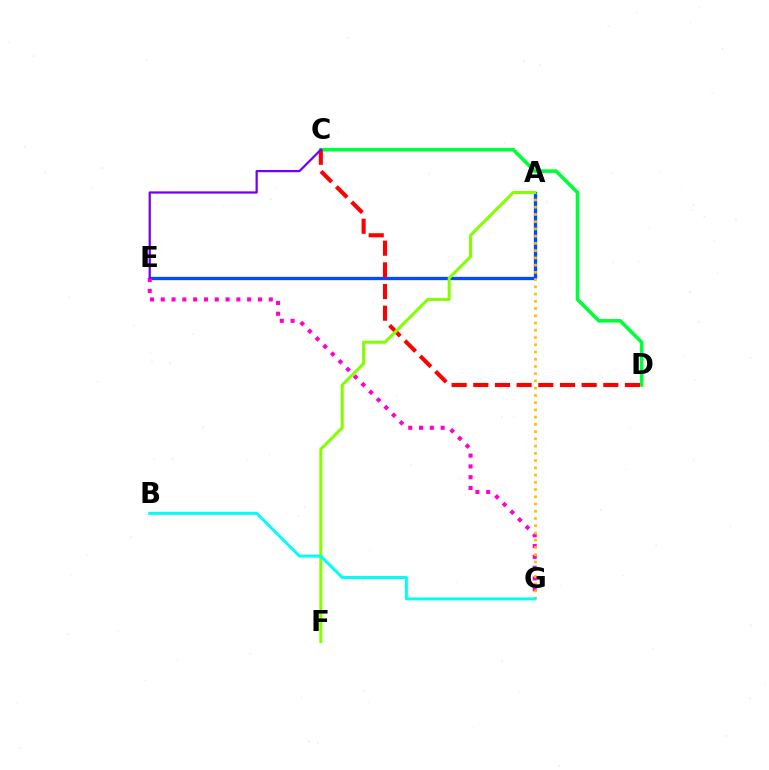{('A', 'E'): [{'color': '#004bff', 'line_style': 'solid', 'thickness': 2.38}], ('C', 'D'): [{'color': '#00ff39', 'line_style': 'solid', 'thickness': 2.58}, {'color': '#ff0000', 'line_style': 'dashed', 'thickness': 2.94}], ('E', 'G'): [{'color': '#ff00cf', 'line_style': 'dotted', 'thickness': 2.93}], ('A', 'G'): [{'color': '#ffbd00', 'line_style': 'dotted', 'thickness': 1.97}], ('C', 'E'): [{'color': '#7200ff', 'line_style': 'solid', 'thickness': 1.62}], ('A', 'F'): [{'color': '#84ff00', 'line_style': 'solid', 'thickness': 2.19}], ('B', 'G'): [{'color': '#00fff6', 'line_style': 'solid', 'thickness': 2.14}]}